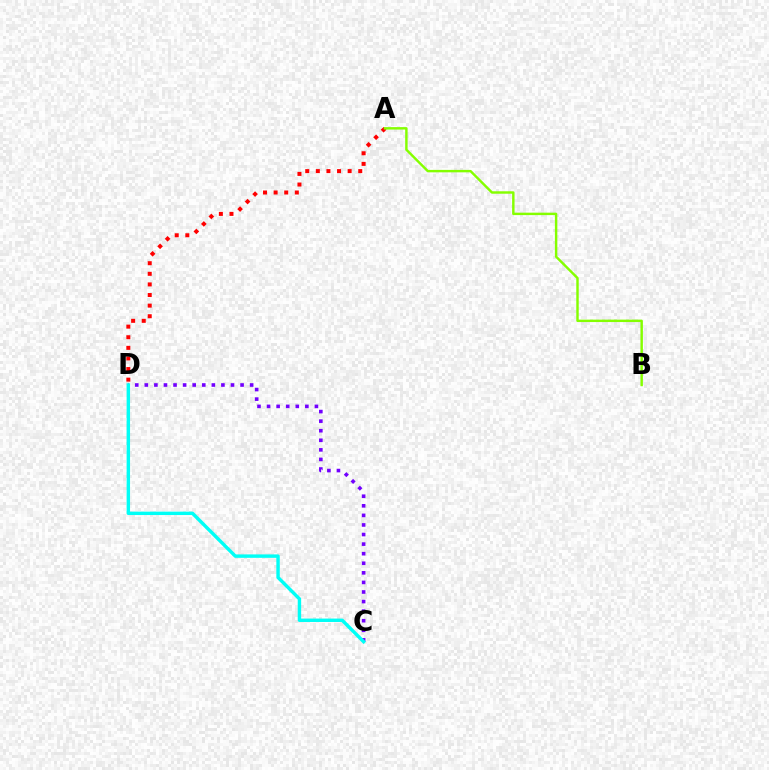{('A', 'D'): [{'color': '#ff0000', 'line_style': 'dotted', 'thickness': 2.88}], ('A', 'B'): [{'color': '#84ff00', 'line_style': 'solid', 'thickness': 1.76}], ('C', 'D'): [{'color': '#7200ff', 'line_style': 'dotted', 'thickness': 2.6}, {'color': '#00fff6', 'line_style': 'solid', 'thickness': 2.46}]}